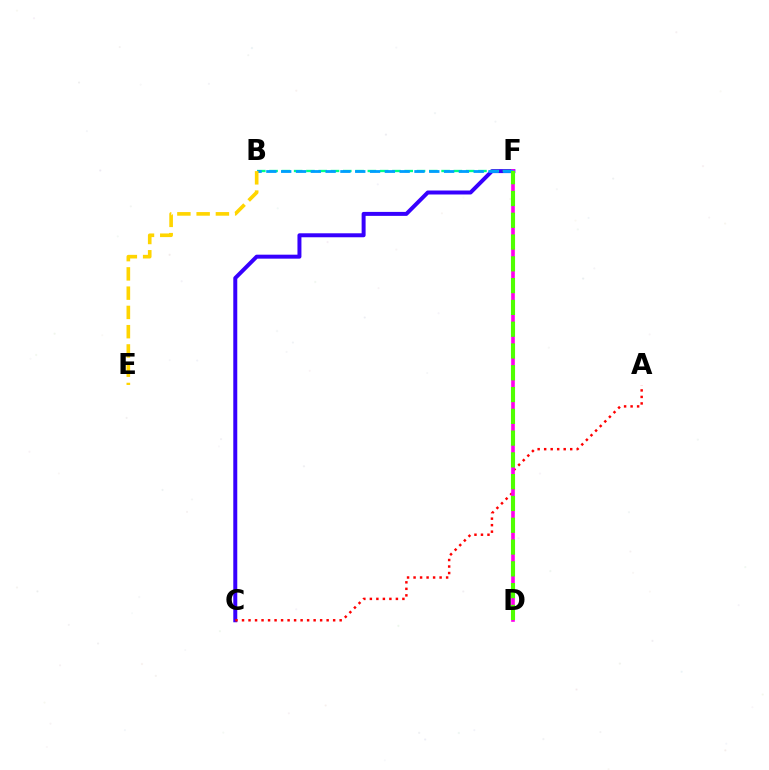{('C', 'F'): [{'color': '#3700ff', 'line_style': 'solid', 'thickness': 2.86}], ('A', 'C'): [{'color': '#ff0000', 'line_style': 'dotted', 'thickness': 1.77}], ('D', 'F'): [{'color': '#ff00ed', 'line_style': 'solid', 'thickness': 2.63}, {'color': '#4fff00', 'line_style': 'dashed', 'thickness': 2.96}], ('B', 'F'): [{'color': '#00ff86', 'line_style': 'dashed', 'thickness': 1.67}, {'color': '#009eff', 'line_style': 'dashed', 'thickness': 2.01}], ('B', 'E'): [{'color': '#ffd500', 'line_style': 'dashed', 'thickness': 2.62}]}